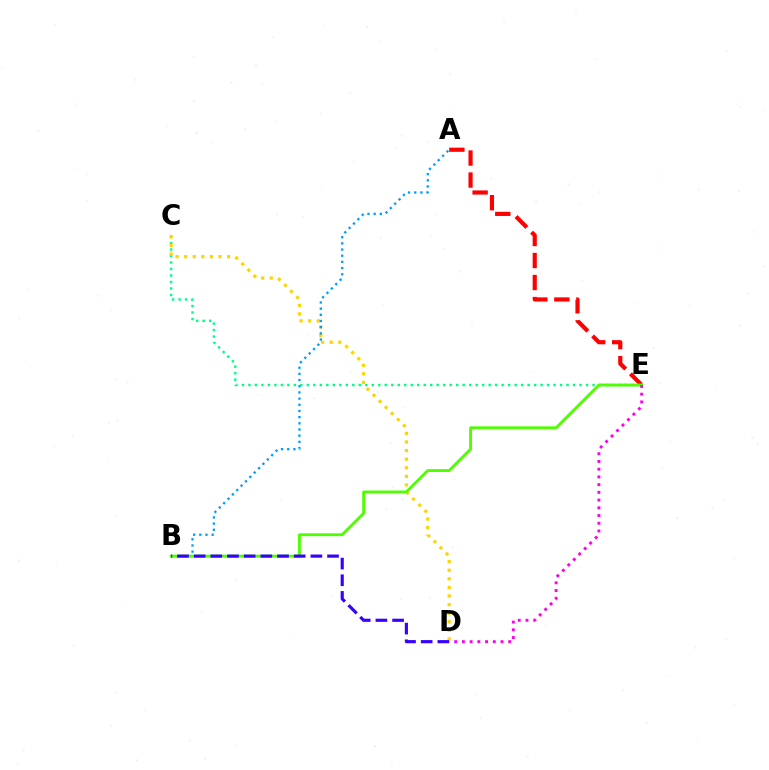{('C', 'E'): [{'color': '#00ff86', 'line_style': 'dotted', 'thickness': 1.76}], ('A', 'E'): [{'color': '#ff0000', 'line_style': 'dashed', 'thickness': 2.99}], ('C', 'D'): [{'color': '#ffd500', 'line_style': 'dotted', 'thickness': 2.33}], ('A', 'B'): [{'color': '#009eff', 'line_style': 'dotted', 'thickness': 1.68}], ('B', 'E'): [{'color': '#4fff00', 'line_style': 'solid', 'thickness': 2.05}], ('D', 'E'): [{'color': '#ff00ed', 'line_style': 'dotted', 'thickness': 2.1}], ('B', 'D'): [{'color': '#3700ff', 'line_style': 'dashed', 'thickness': 2.26}]}